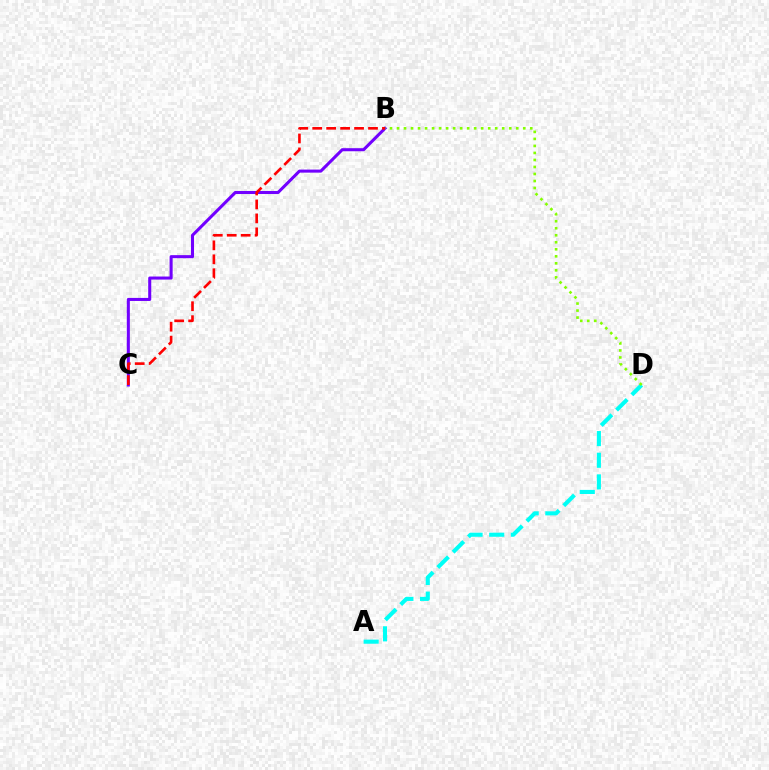{('B', 'C'): [{'color': '#7200ff', 'line_style': 'solid', 'thickness': 2.2}, {'color': '#ff0000', 'line_style': 'dashed', 'thickness': 1.89}], ('A', 'D'): [{'color': '#00fff6', 'line_style': 'dashed', 'thickness': 2.94}], ('B', 'D'): [{'color': '#84ff00', 'line_style': 'dotted', 'thickness': 1.91}]}